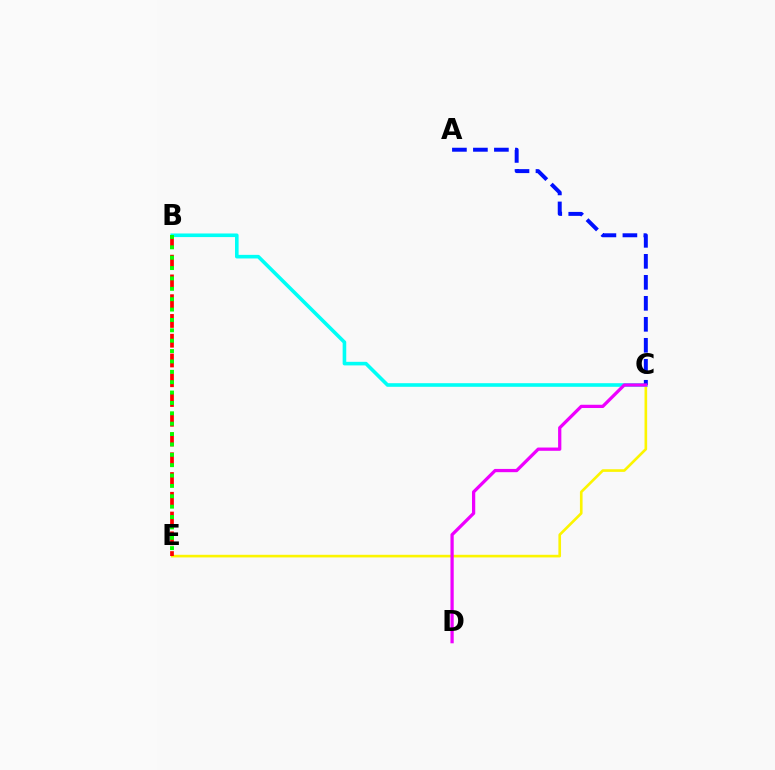{('C', 'E'): [{'color': '#fcf500', 'line_style': 'solid', 'thickness': 1.9}], ('B', 'C'): [{'color': '#00fff6', 'line_style': 'solid', 'thickness': 2.59}], ('A', 'C'): [{'color': '#0010ff', 'line_style': 'dashed', 'thickness': 2.85}], ('C', 'D'): [{'color': '#ee00ff', 'line_style': 'solid', 'thickness': 2.34}], ('B', 'E'): [{'color': '#ff0000', 'line_style': 'dashed', 'thickness': 2.68}, {'color': '#08ff00', 'line_style': 'dotted', 'thickness': 2.82}]}